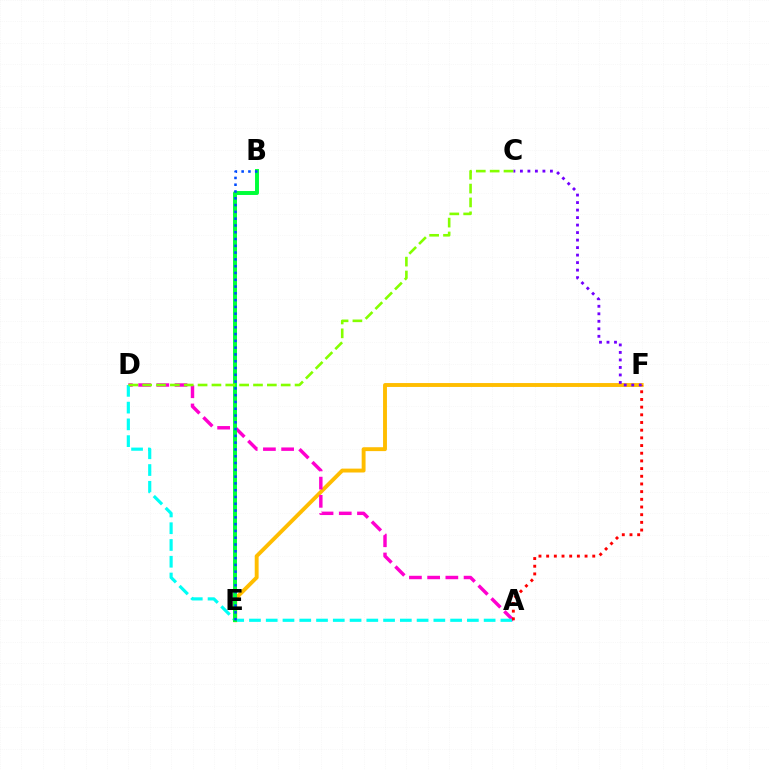{('E', 'F'): [{'color': '#ffbd00', 'line_style': 'solid', 'thickness': 2.8}], ('A', 'D'): [{'color': '#ff00cf', 'line_style': 'dashed', 'thickness': 2.47}, {'color': '#00fff6', 'line_style': 'dashed', 'thickness': 2.28}], ('B', 'E'): [{'color': '#00ff39', 'line_style': 'solid', 'thickness': 2.84}, {'color': '#004bff', 'line_style': 'dotted', 'thickness': 1.84}], ('A', 'F'): [{'color': '#ff0000', 'line_style': 'dotted', 'thickness': 2.09}], ('C', 'F'): [{'color': '#7200ff', 'line_style': 'dotted', 'thickness': 2.04}], ('C', 'D'): [{'color': '#84ff00', 'line_style': 'dashed', 'thickness': 1.88}]}